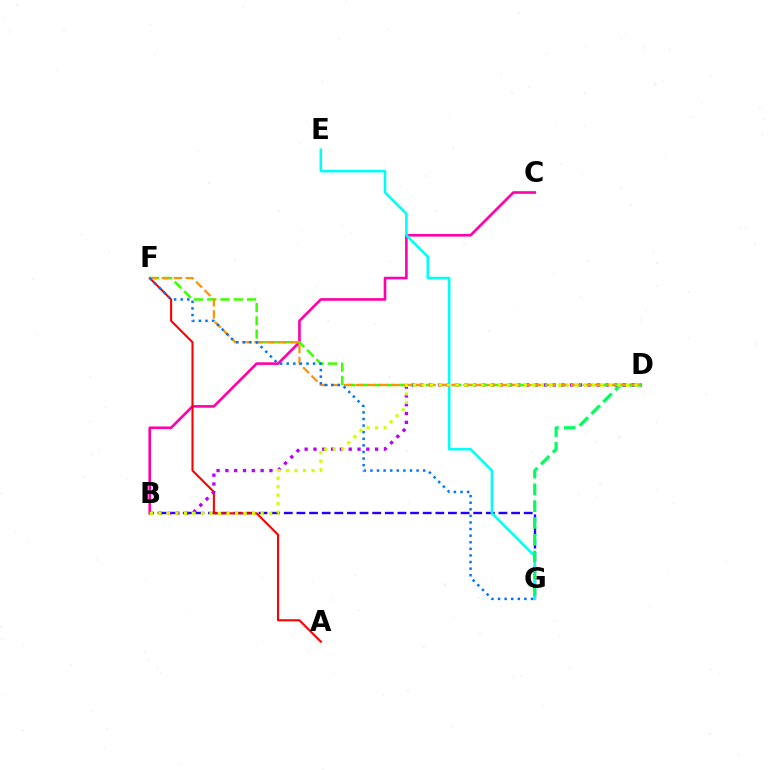{('B', 'G'): [{'color': '#2500ff', 'line_style': 'dashed', 'thickness': 1.72}], ('B', 'C'): [{'color': '#ff00ac', 'line_style': 'solid', 'thickness': 1.89}], ('E', 'G'): [{'color': '#00fff6', 'line_style': 'solid', 'thickness': 1.85}], ('A', 'F'): [{'color': '#ff0000', 'line_style': 'solid', 'thickness': 1.51}], ('D', 'G'): [{'color': '#00ff5c', 'line_style': 'dashed', 'thickness': 2.28}], ('B', 'D'): [{'color': '#b900ff', 'line_style': 'dotted', 'thickness': 2.39}, {'color': '#d1ff00', 'line_style': 'dotted', 'thickness': 2.32}], ('D', 'F'): [{'color': '#3dff00', 'line_style': 'dashed', 'thickness': 1.8}, {'color': '#ff9400', 'line_style': 'dashed', 'thickness': 1.63}], ('F', 'G'): [{'color': '#0074ff', 'line_style': 'dotted', 'thickness': 1.79}]}